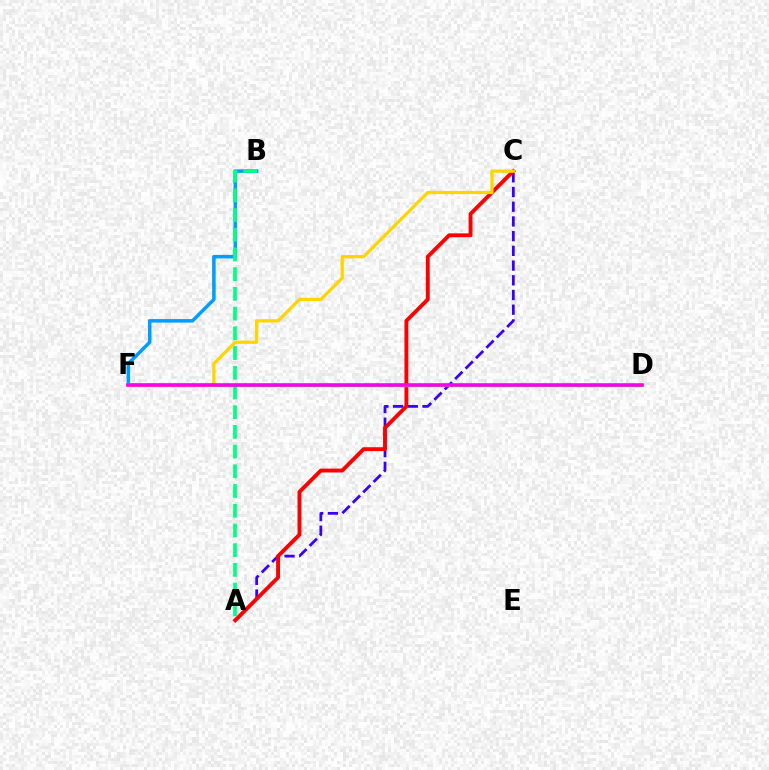{('A', 'C'): [{'color': '#3700ff', 'line_style': 'dashed', 'thickness': 2.0}, {'color': '#ff0000', 'line_style': 'solid', 'thickness': 2.79}], ('B', 'F'): [{'color': '#009eff', 'line_style': 'solid', 'thickness': 2.54}], ('D', 'F'): [{'color': '#4fff00', 'line_style': 'solid', 'thickness': 2.41}, {'color': '#ff00ed', 'line_style': 'solid', 'thickness': 2.57}], ('A', 'B'): [{'color': '#00ff86', 'line_style': 'dashed', 'thickness': 2.68}], ('C', 'F'): [{'color': '#ffd500', 'line_style': 'solid', 'thickness': 2.34}]}